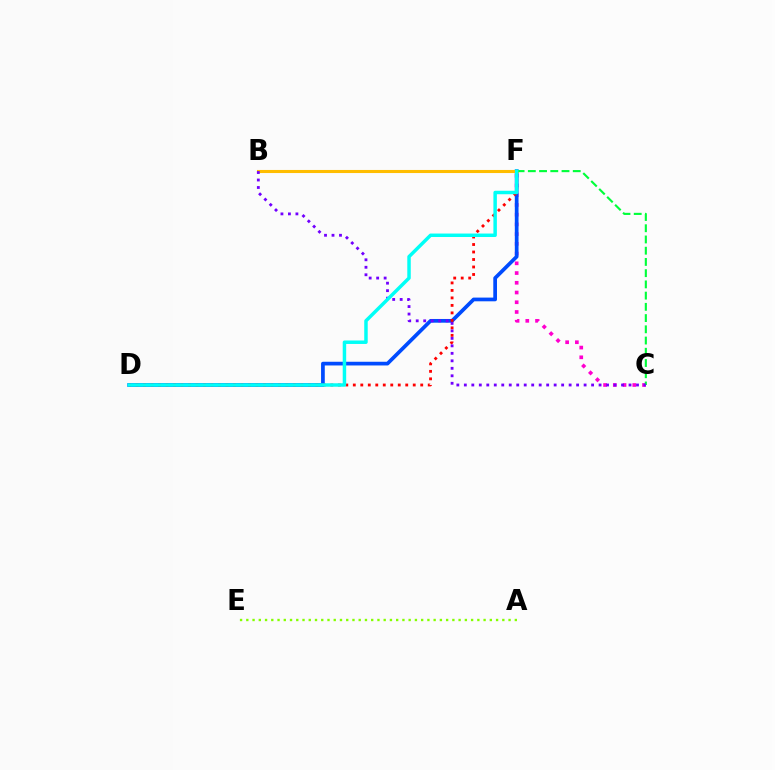{('C', 'F'): [{'color': '#ff00cf', 'line_style': 'dotted', 'thickness': 2.64}, {'color': '#00ff39', 'line_style': 'dashed', 'thickness': 1.53}], ('D', 'F'): [{'color': '#004bff', 'line_style': 'solid', 'thickness': 2.67}, {'color': '#ff0000', 'line_style': 'dotted', 'thickness': 2.04}, {'color': '#00fff6', 'line_style': 'solid', 'thickness': 2.5}], ('B', 'F'): [{'color': '#ffbd00', 'line_style': 'solid', 'thickness': 2.22}], ('A', 'E'): [{'color': '#84ff00', 'line_style': 'dotted', 'thickness': 1.7}], ('B', 'C'): [{'color': '#7200ff', 'line_style': 'dotted', 'thickness': 2.03}]}